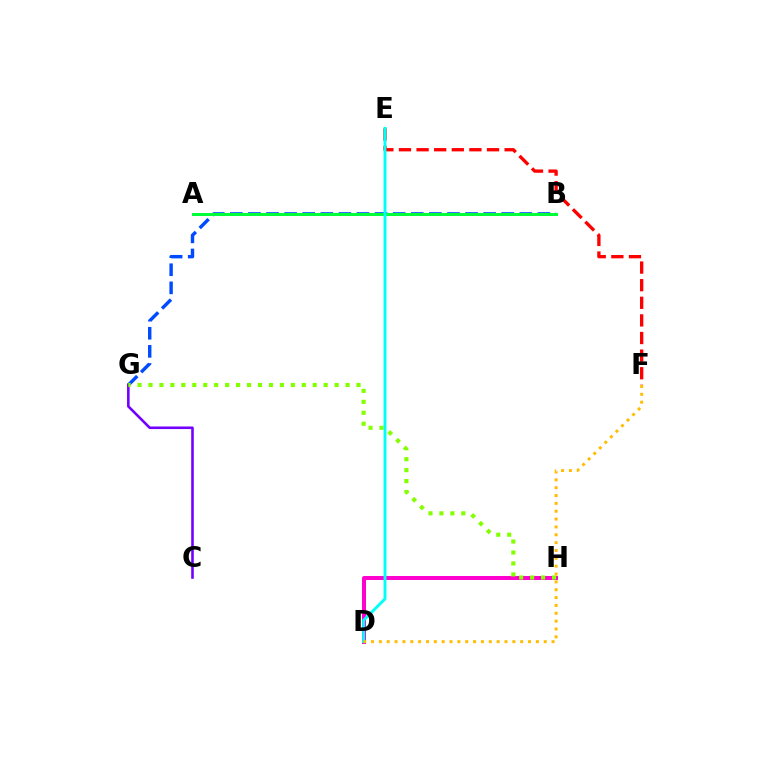{('B', 'G'): [{'color': '#004bff', 'line_style': 'dashed', 'thickness': 2.46}], ('C', 'G'): [{'color': '#7200ff', 'line_style': 'solid', 'thickness': 1.86}], ('D', 'H'): [{'color': '#ff00cf', 'line_style': 'solid', 'thickness': 2.86}], ('E', 'F'): [{'color': '#ff0000', 'line_style': 'dashed', 'thickness': 2.39}], ('G', 'H'): [{'color': '#84ff00', 'line_style': 'dotted', 'thickness': 2.98}], ('A', 'B'): [{'color': '#00ff39', 'line_style': 'solid', 'thickness': 2.17}], ('D', 'E'): [{'color': '#00fff6', 'line_style': 'solid', 'thickness': 2.09}], ('D', 'F'): [{'color': '#ffbd00', 'line_style': 'dotted', 'thickness': 2.13}]}